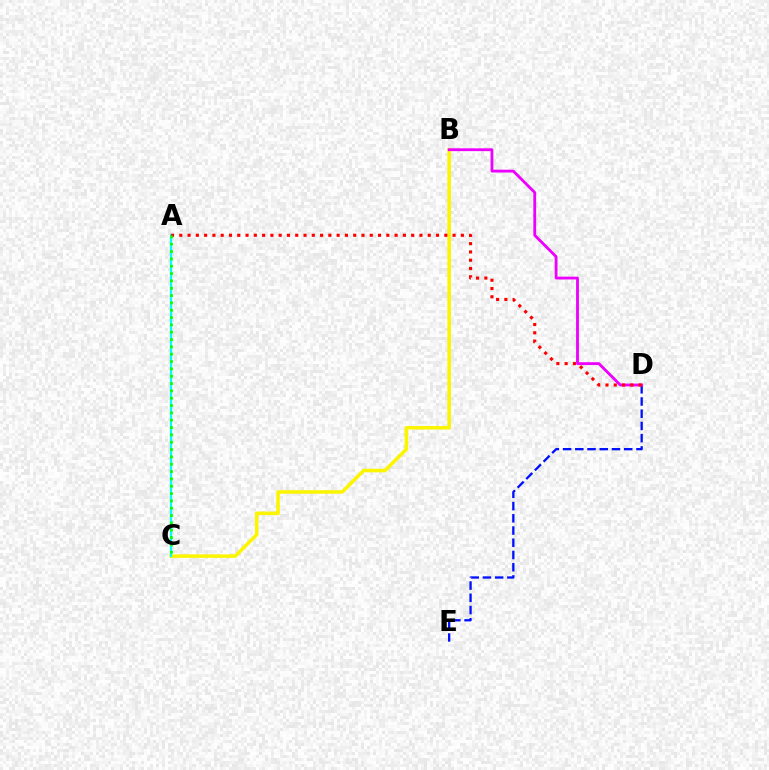{('B', 'C'): [{'color': '#fcf500', 'line_style': 'solid', 'thickness': 2.55}], ('D', 'E'): [{'color': '#0010ff', 'line_style': 'dashed', 'thickness': 1.66}], ('B', 'D'): [{'color': '#ee00ff', 'line_style': 'solid', 'thickness': 2.03}], ('A', 'C'): [{'color': '#00fff6', 'line_style': 'solid', 'thickness': 1.58}, {'color': '#08ff00', 'line_style': 'dotted', 'thickness': 1.99}], ('A', 'D'): [{'color': '#ff0000', 'line_style': 'dotted', 'thickness': 2.25}]}